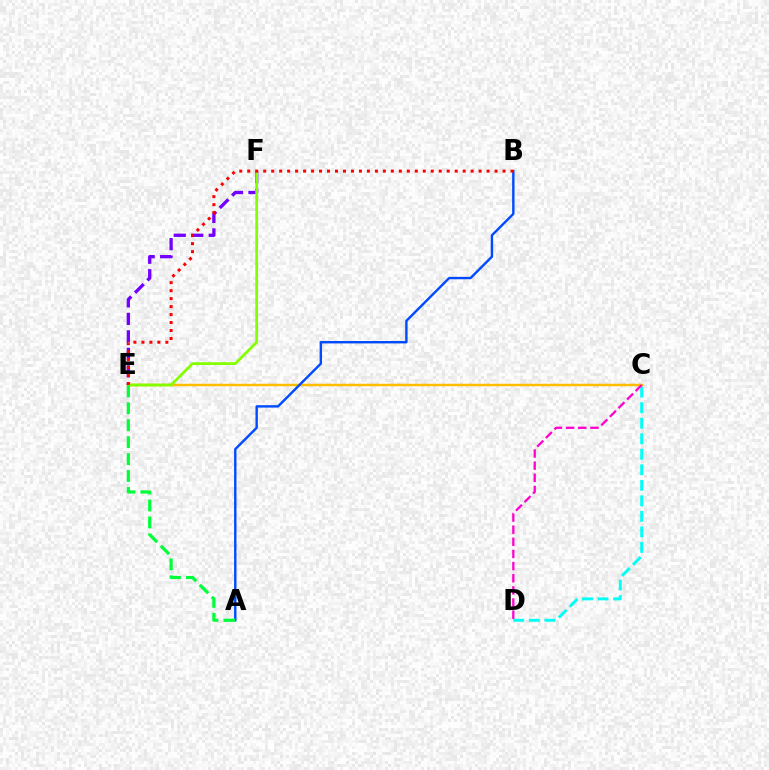{('C', 'E'): [{'color': '#ffbd00', 'line_style': 'solid', 'thickness': 1.78}], ('E', 'F'): [{'color': '#7200ff', 'line_style': 'dashed', 'thickness': 2.38}, {'color': '#84ff00', 'line_style': 'solid', 'thickness': 2.0}], ('C', 'D'): [{'color': '#00fff6', 'line_style': 'dashed', 'thickness': 2.11}, {'color': '#ff00cf', 'line_style': 'dashed', 'thickness': 1.65}], ('A', 'B'): [{'color': '#004bff', 'line_style': 'solid', 'thickness': 1.73}], ('A', 'E'): [{'color': '#00ff39', 'line_style': 'dashed', 'thickness': 2.3}], ('B', 'E'): [{'color': '#ff0000', 'line_style': 'dotted', 'thickness': 2.17}]}